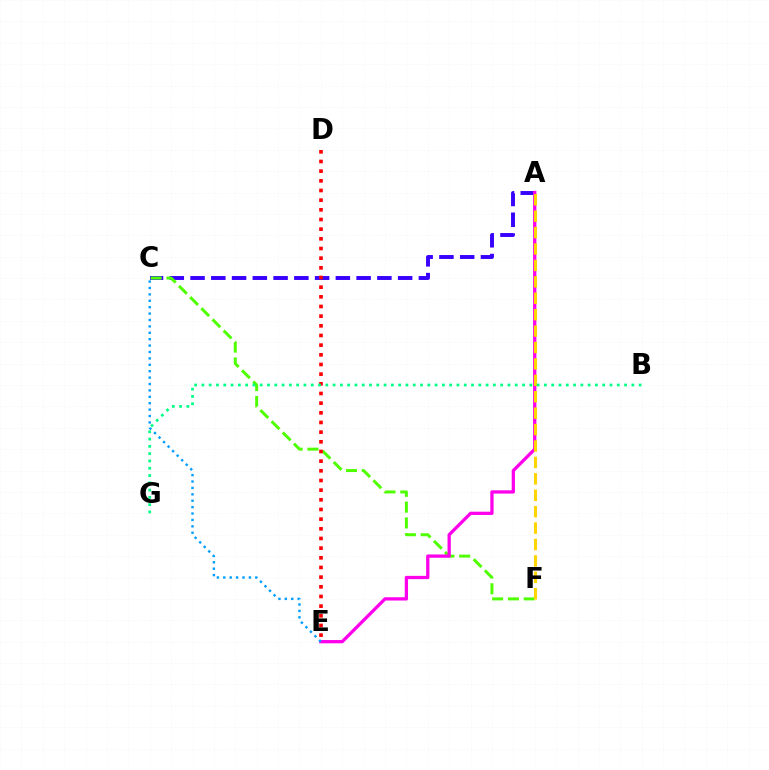{('A', 'C'): [{'color': '#3700ff', 'line_style': 'dashed', 'thickness': 2.82}], ('C', 'F'): [{'color': '#4fff00', 'line_style': 'dashed', 'thickness': 2.15}], ('A', 'E'): [{'color': '#ff00ed', 'line_style': 'solid', 'thickness': 2.36}], ('A', 'F'): [{'color': '#ffd500', 'line_style': 'dashed', 'thickness': 2.23}], ('D', 'E'): [{'color': '#ff0000', 'line_style': 'dotted', 'thickness': 2.63}], ('C', 'E'): [{'color': '#009eff', 'line_style': 'dotted', 'thickness': 1.74}], ('B', 'G'): [{'color': '#00ff86', 'line_style': 'dotted', 'thickness': 1.98}]}